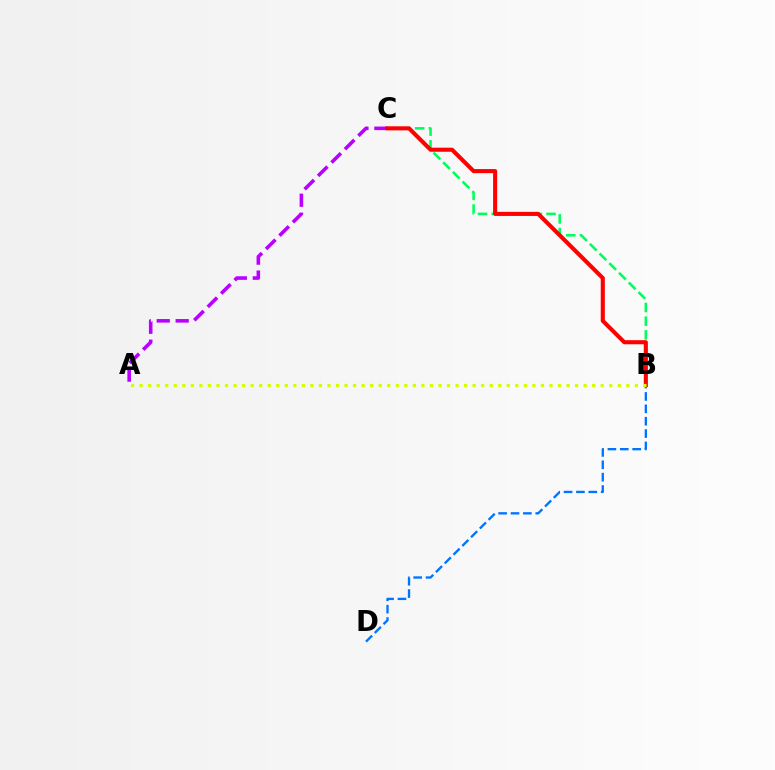{('B', 'C'): [{'color': '#00ff5c', 'line_style': 'dashed', 'thickness': 1.86}, {'color': '#ff0000', 'line_style': 'solid', 'thickness': 2.94}], ('A', 'C'): [{'color': '#b900ff', 'line_style': 'dashed', 'thickness': 2.57}], ('B', 'D'): [{'color': '#0074ff', 'line_style': 'dashed', 'thickness': 1.68}], ('A', 'B'): [{'color': '#d1ff00', 'line_style': 'dotted', 'thickness': 2.32}]}